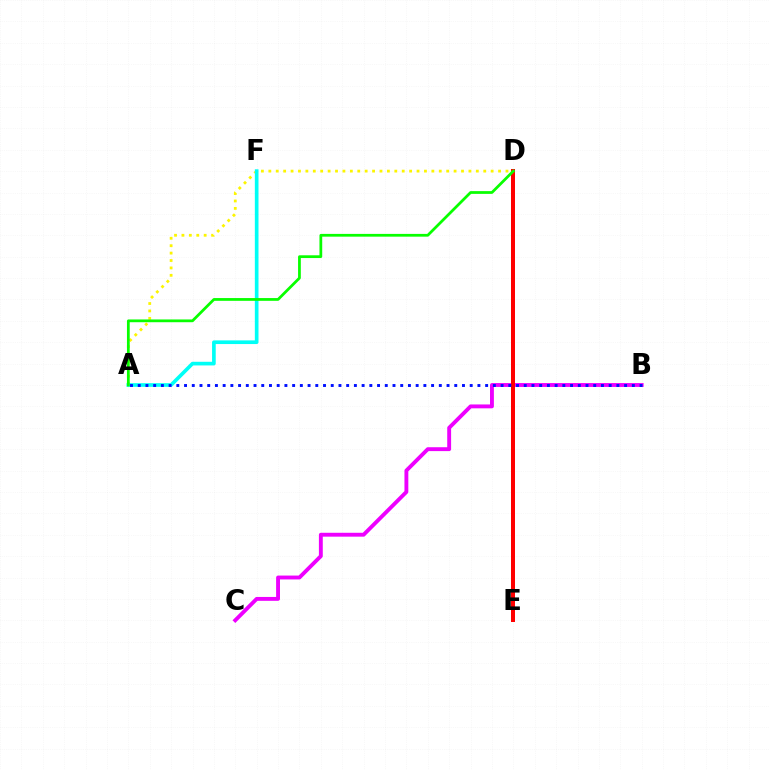{('A', 'D'): [{'color': '#fcf500', 'line_style': 'dotted', 'thickness': 2.01}, {'color': '#08ff00', 'line_style': 'solid', 'thickness': 1.99}], ('B', 'C'): [{'color': '#ee00ff', 'line_style': 'solid', 'thickness': 2.79}], ('A', 'F'): [{'color': '#00fff6', 'line_style': 'solid', 'thickness': 2.63}], ('D', 'E'): [{'color': '#ff0000', 'line_style': 'solid', 'thickness': 2.88}], ('A', 'B'): [{'color': '#0010ff', 'line_style': 'dotted', 'thickness': 2.1}]}